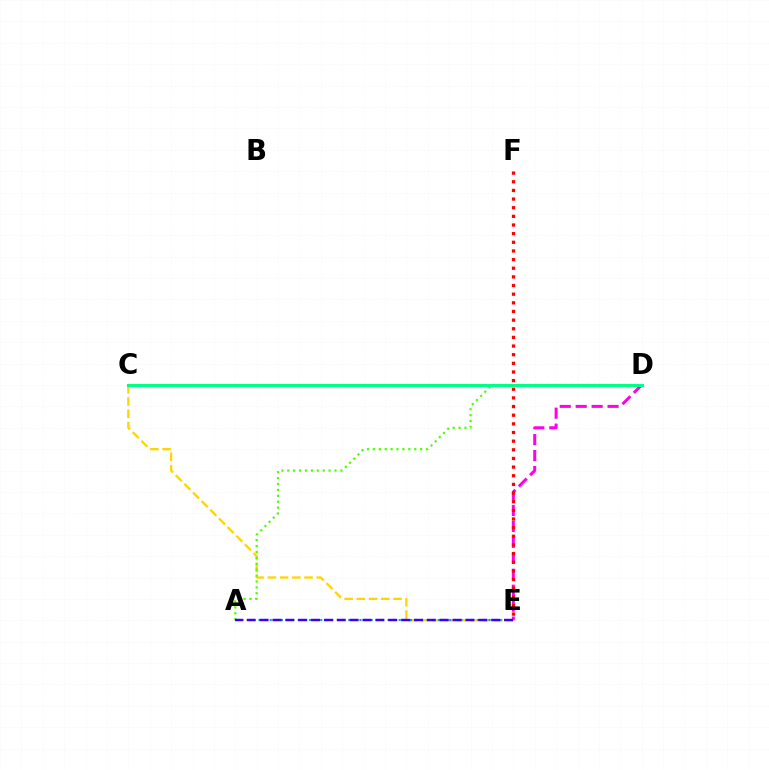{('C', 'E'): [{'color': '#ffd500', 'line_style': 'dashed', 'thickness': 1.66}], ('D', 'E'): [{'color': '#ff00ed', 'line_style': 'dashed', 'thickness': 2.17}], ('A', 'E'): [{'color': '#009eff', 'line_style': 'dotted', 'thickness': 1.52}, {'color': '#3700ff', 'line_style': 'dashed', 'thickness': 1.75}], ('A', 'D'): [{'color': '#4fff00', 'line_style': 'dotted', 'thickness': 1.61}], ('C', 'D'): [{'color': '#00ff86', 'line_style': 'solid', 'thickness': 2.19}], ('E', 'F'): [{'color': '#ff0000', 'line_style': 'dotted', 'thickness': 2.35}]}